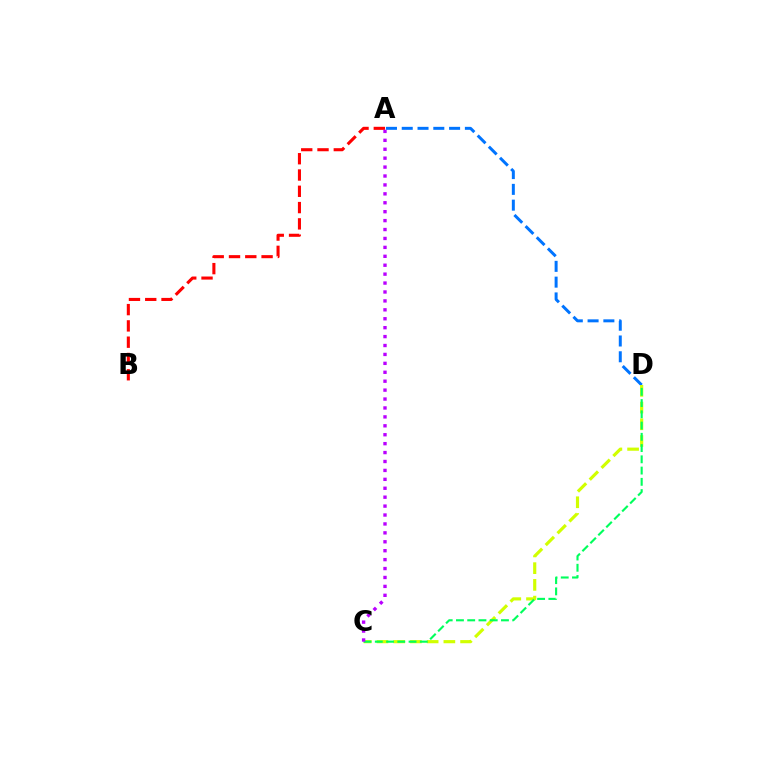{('A', 'D'): [{'color': '#0074ff', 'line_style': 'dashed', 'thickness': 2.14}], ('A', 'B'): [{'color': '#ff0000', 'line_style': 'dashed', 'thickness': 2.21}], ('C', 'D'): [{'color': '#d1ff00', 'line_style': 'dashed', 'thickness': 2.27}, {'color': '#00ff5c', 'line_style': 'dashed', 'thickness': 1.53}], ('A', 'C'): [{'color': '#b900ff', 'line_style': 'dotted', 'thickness': 2.42}]}